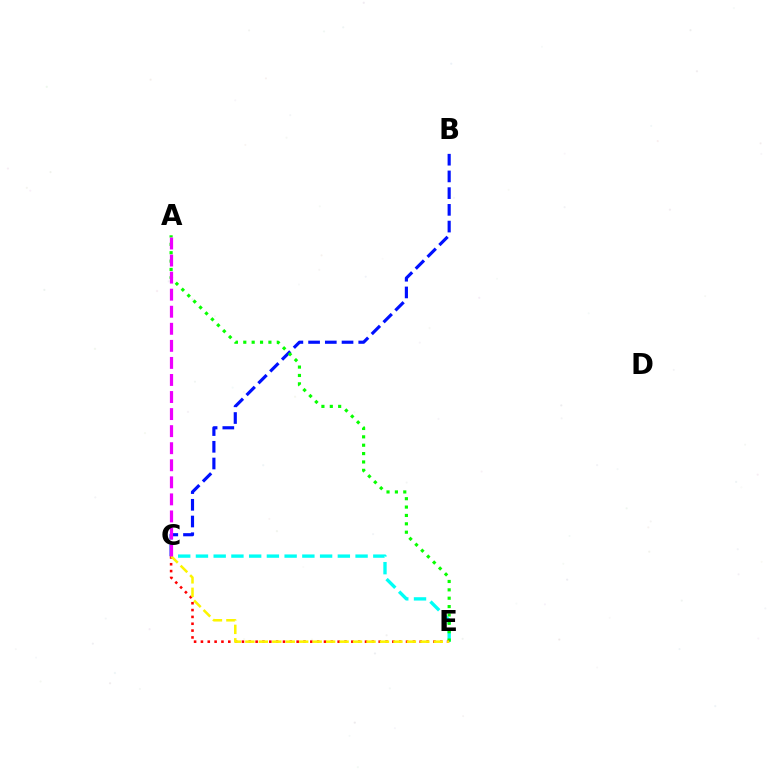{('B', 'C'): [{'color': '#0010ff', 'line_style': 'dashed', 'thickness': 2.27}], ('C', 'E'): [{'color': '#00fff6', 'line_style': 'dashed', 'thickness': 2.41}, {'color': '#ff0000', 'line_style': 'dotted', 'thickness': 1.86}, {'color': '#fcf500', 'line_style': 'dashed', 'thickness': 1.83}], ('A', 'E'): [{'color': '#08ff00', 'line_style': 'dotted', 'thickness': 2.28}], ('A', 'C'): [{'color': '#ee00ff', 'line_style': 'dashed', 'thickness': 2.32}]}